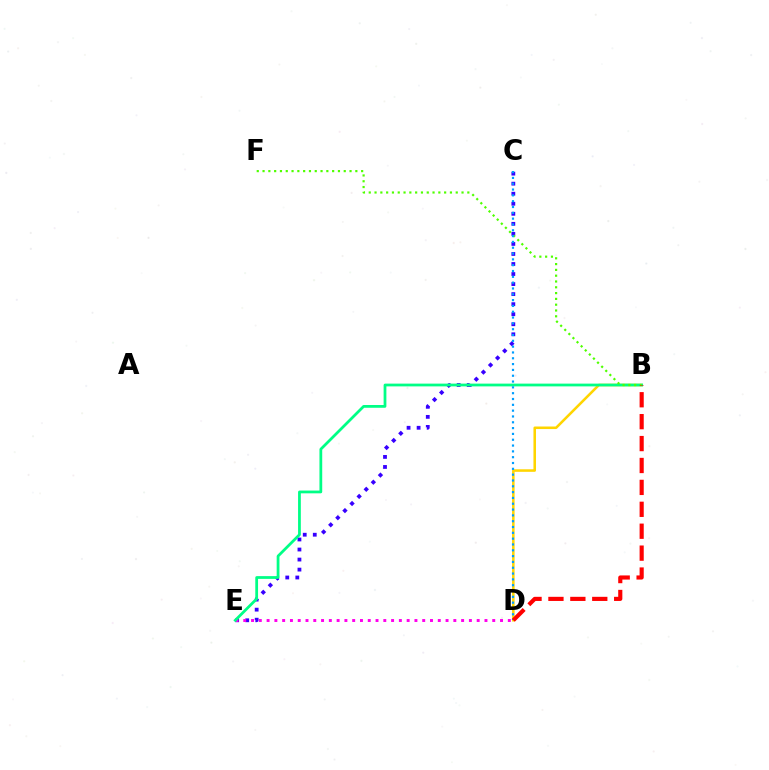{('C', 'E'): [{'color': '#3700ff', 'line_style': 'dotted', 'thickness': 2.73}], ('D', 'E'): [{'color': '#ff00ed', 'line_style': 'dotted', 'thickness': 2.11}], ('B', 'D'): [{'color': '#ffd500', 'line_style': 'solid', 'thickness': 1.83}, {'color': '#ff0000', 'line_style': 'dashed', 'thickness': 2.98}], ('B', 'E'): [{'color': '#00ff86', 'line_style': 'solid', 'thickness': 1.99}], ('B', 'F'): [{'color': '#4fff00', 'line_style': 'dotted', 'thickness': 1.58}], ('C', 'D'): [{'color': '#009eff', 'line_style': 'dotted', 'thickness': 1.58}]}